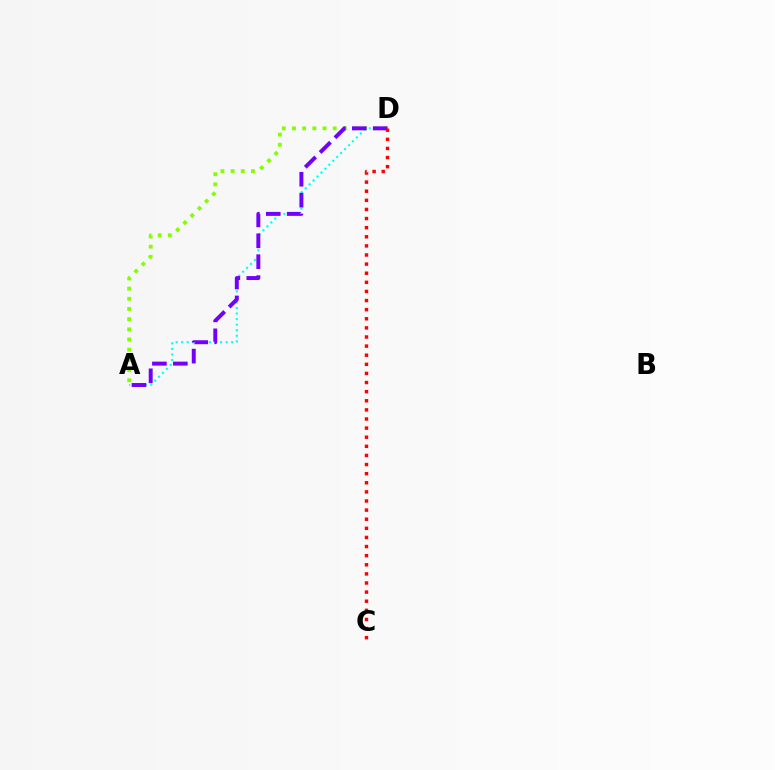{('A', 'D'): [{'color': '#00fff6', 'line_style': 'dotted', 'thickness': 1.51}, {'color': '#84ff00', 'line_style': 'dotted', 'thickness': 2.77}, {'color': '#7200ff', 'line_style': 'dashed', 'thickness': 2.84}], ('C', 'D'): [{'color': '#ff0000', 'line_style': 'dotted', 'thickness': 2.48}]}